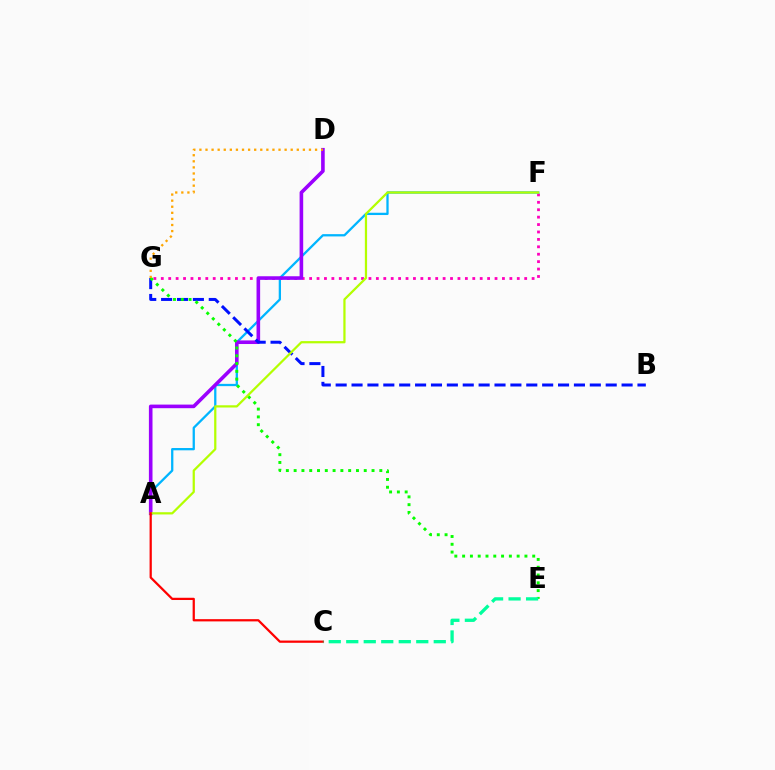{('F', 'G'): [{'color': '#ff00bd', 'line_style': 'dotted', 'thickness': 2.01}], ('A', 'F'): [{'color': '#00b5ff', 'line_style': 'solid', 'thickness': 1.64}, {'color': '#b3ff00', 'line_style': 'solid', 'thickness': 1.61}], ('A', 'D'): [{'color': '#9b00ff', 'line_style': 'solid', 'thickness': 2.59}], ('B', 'G'): [{'color': '#0010ff', 'line_style': 'dashed', 'thickness': 2.16}], ('E', 'G'): [{'color': '#08ff00', 'line_style': 'dotted', 'thickness': 2.12}], ('A', 'C'): [{'color': '#ff0000', 'line_style': 'solid', 'thickness': 1.61}], ('C', 'E'): [{'color': '#00ff9d', 'line_style': 'dashed', 'thickness': 2.38}], ('D', 'G'): [{'color': '#ffa500', 'line_style': 'dotted', 'thickness': 1.65}]}